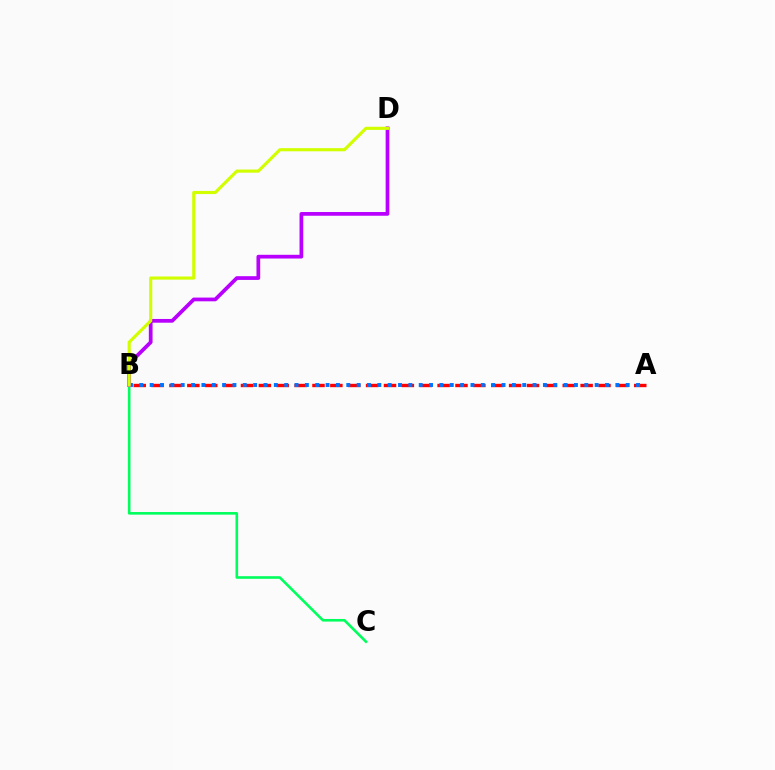{('A', 'B'): [{'color': '#ff0000', 'line_style': 'dashed', 'thickness': 2.43}, {'color': '#0074ff', 'line_style': 'dotted', 'thickness': 2.81}], ('B', 'C'): [{'color': '#00ff5c', 'line_style': 'solid', 'thickness': 1.88}], ('B', 'D'): [{'color': '#b900ff', 'line_style': 'solid', 'thickness': 2.69}, {'color': '#d1ff00', 'line_style': 'solid', 'thickness': 2.26}]}